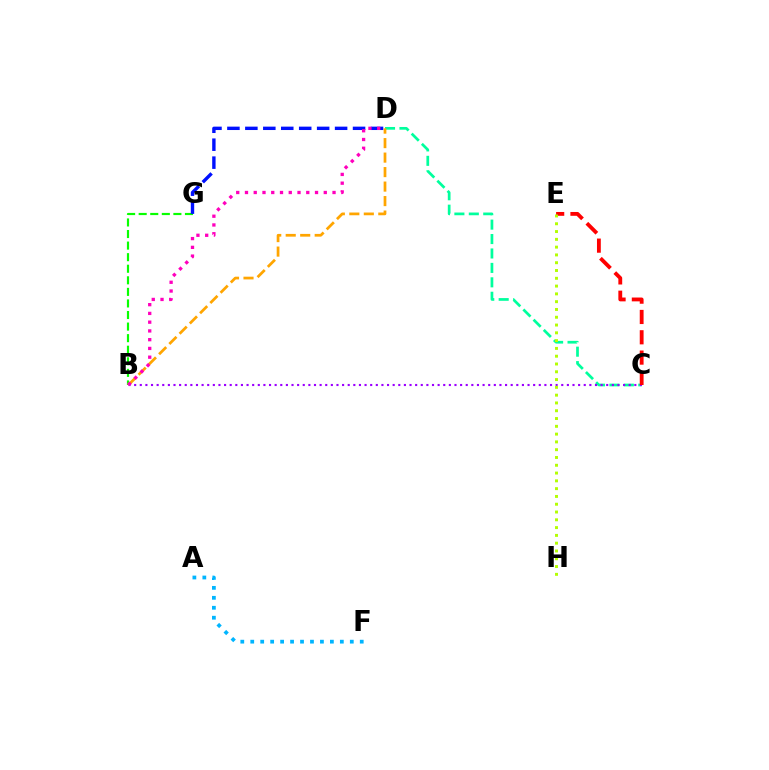{('C', 'D'): [{'color': '#00ff9d', 'line_style': 'dashed', 'thickness': 1.96}], ('B', 'G'): [{'color': '#08ff00', 'line_style': 'dashed', 'thickness': 1.57}], ('B', 'D'): [{'color': '#ffa500', 'line_style': 'dashed', 'thickness': 1.97}, {'color': '#ff00bd', 'line_style': 'dotted', 'thickness': 2.38}], ('B', 'C'): [{'color': '#9b00ff', 'line_style': 'dotted', 'thickness': 1.53}], ('C', 'E'): [{'color': '#ff0000', 'line_style': 'dashed', 'thickness': 2.76}], ('D', 'G'): [{'color': '#0010ff', 'line_style': 'dashed', 'thickness': 2.44}], ('A', 'F'): [{'color': '#00b5ff', 'line_style': 'dotted', 'thickness': 2.7}], ('E', 'H'): [{'color': '#b3ff00', 'line_style': 'dotted', 'thickness': 2.12}]}